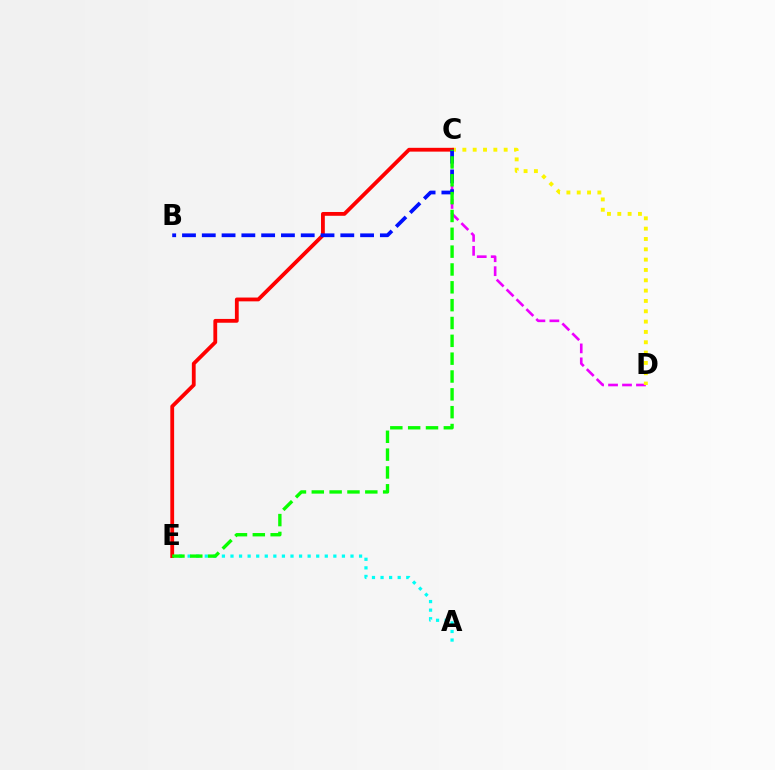{('C', 'D'): [{'color': '#ee00ff', 'line_style': 'dashed', 'thickness': 1.9}, {'color': '#fcf500', 'line_style': 'dotted', 'thickness': 2.81}], ('A', 'E'): [{'color': '#00fff6', 'line_style': 'dotted', 'thickness': 2.33}], ('C', 'E'): [{'color': '#ff0000', 'line_style': 'solid', 'thickness': 2.74}, {'color': '#08ff00', 'line_style': 'dashed', 'thickness': 2.42}], ('B', 'C'): [{'color': '#0010ff', 'line_style': 'dashed', 'thickness': 2.69}]}